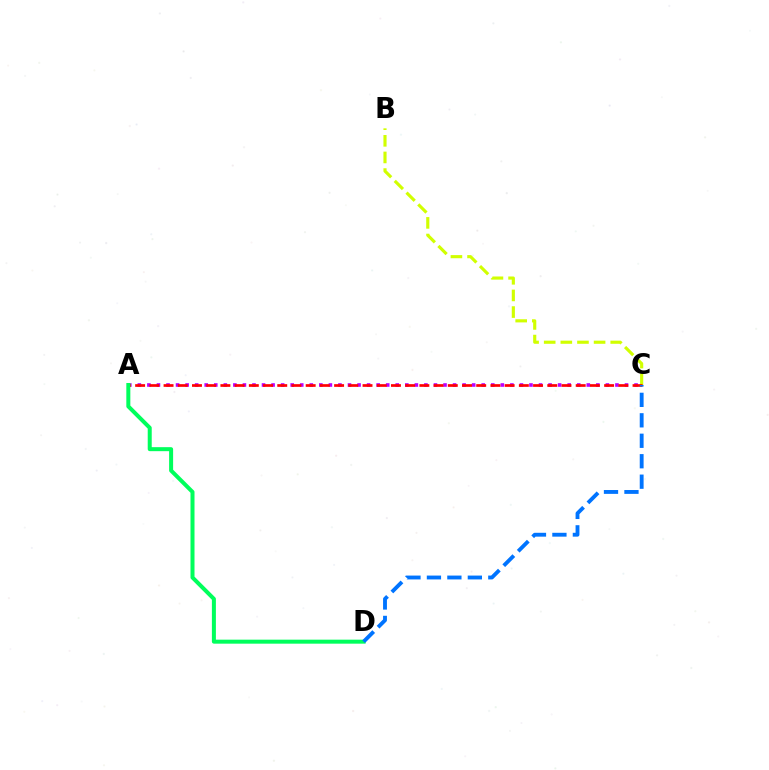{('A', 'C'): [{'color': '#b900ff', 'line_style': 'dotted', 'thickness': 2.6}, {'color': '#ff0000', 'line_style': 'dashed', 'thickness': 1.93}], ('B', 'C'): [{'color': '#d1ff00', 'line_style': 'dashed', 'thickness': 2.26}], ('A', 'D'): [{'color': '#00ff5c', 'line_style': 'solid', 'thickness': 2.88}], ('C', 'D'): [{'color': '#0074ff', 'line_style': 'dashed', 'thickness': 2.78}]}